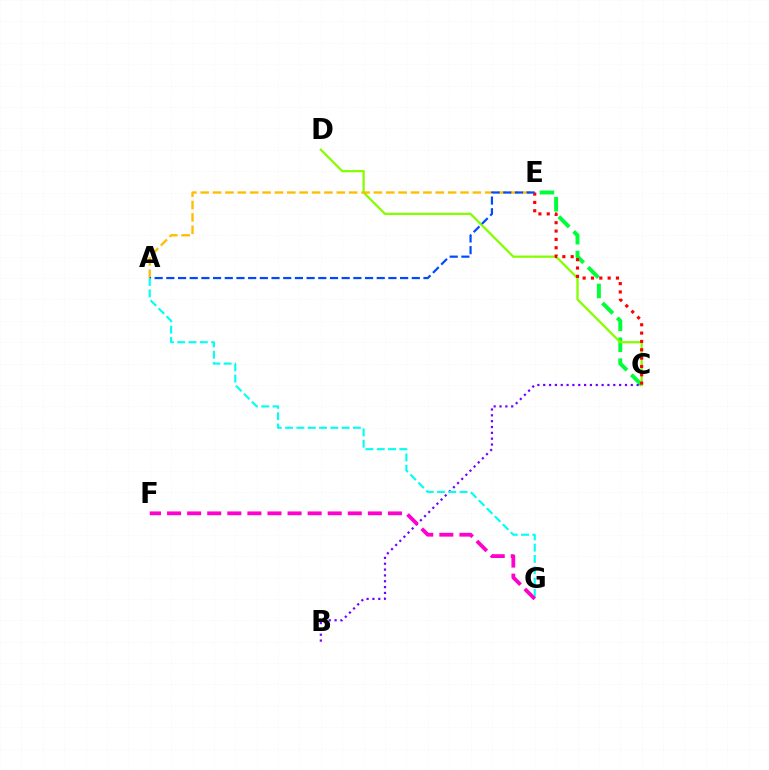{('C', 'E'): [{'color': '#00ff39', 'line_style': 'dashed', 'thickness': 2.84}, {'color': '#ff0000', 'line_style': 'dotted', 'thickness': 2.27}], ('C', 'D'): [{'color': '#84ff00', 'line_style': 'solid', 'thickness': 1.63}], ('B', 'C'): [{'color': '#7200ff', 'line_style': 'dotted', 'thickness': 1.59}], ('A', 'E'): [{'color': '#ffbd00', 'line_style': 'dashed', 'thickness': 1.68}, {'color': '#004bff', 'line_style': 'dashed', 'thickness': 1.59}], ('A', 'G'): [{'color': '#00fff6', 'line_style': 'dashed', 'thickness': 1.54}], ('F', 'G'): [{'color': '#ff00cf', 'line_style': 'dashed', 'thickness': 2.73}]}